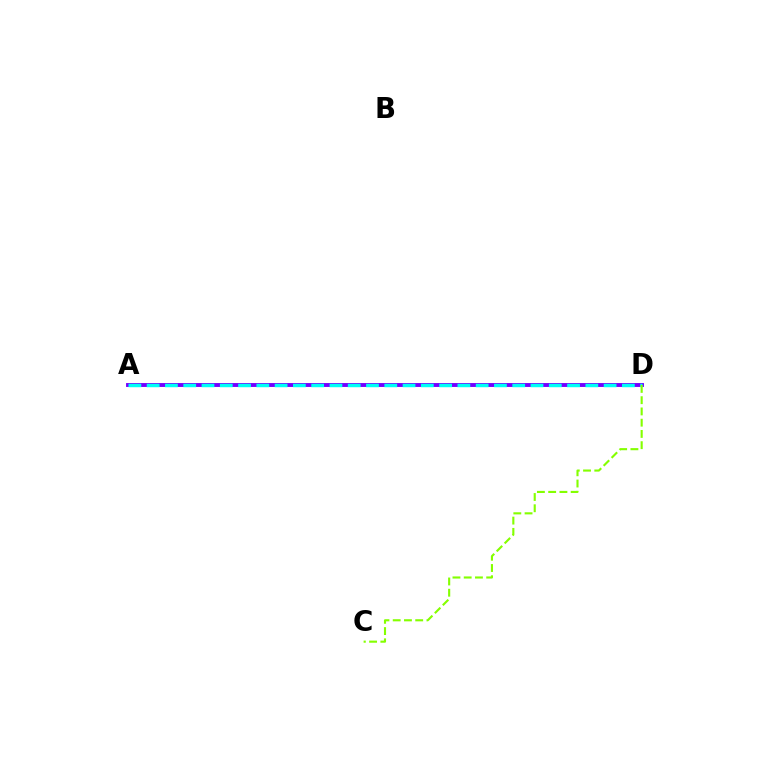{('A', 'D'): [{'color': '#ff0000', 'line_style': 'solid', 'thickness': 1.72}, {'color': '#7200ff', 'line_style': 'solid', 'thickness': 2.8}, {'color': '#00fff6', 'line_style': 'dashed', 'thickness': 2.48}], ('C', 'D'): [{'color': '#84ff00', 'line_style': 'dashed', 'thickness': 1.53}]}